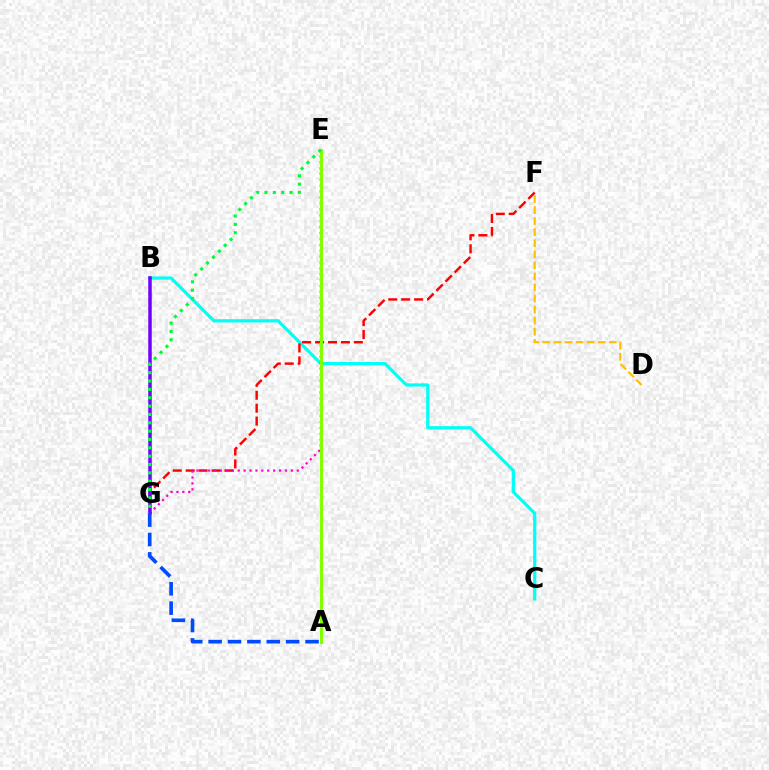{('D', 'F'): [{'color': '#ffbd00', 'line_style': 'dashed', 'thickness': 1.5}], ('B', 'C'): [{'color': '#00fff6', 'line_style': 'solid', 'thickness': 2.33}], ('F', 'G'): [{'color': '#ff0000', 'line_style': 'dashed', 'thickness': 1.76}], ('E', 'G'): [{'color': '#ff00cf', 'line_style': 'dotted', 'thickness': 1.6}, {'color': '#00ff39', 'line_style': 'dotted', 'thickness': 2.27}], ('A', 'E'): [{'color': '#84ff00', 'line_style': 'solid', 'thickness': 2.19}], ('B', 'G'): [{'color': '#7200ff', 'line_style': 'solid', 'thickness': 2.52}], ('A', 'G'): [{'color': '#004bff', 'line_style': 'dashed', 'thickness': 2.63}]}